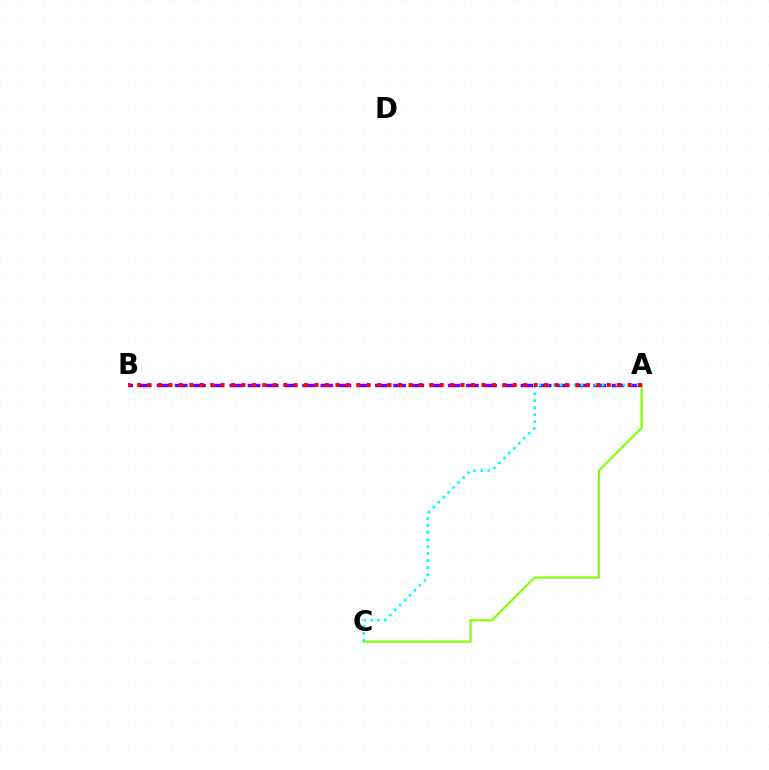{('A', 'B'): [{'color': '#7200ff', 'line_style': 'dashed', 'thickness': 2.47}, {'color': '#ff0000', 'line_style': 'dotted', 'thickness': 2.84}], ('A', 'C'): [{'color': '#84ff00', 'line_style': 'solid', 'thickness': 1.53}, {'color': '#00fff6', 'line_style': 'dotted', 'thickness': 1.9}]}